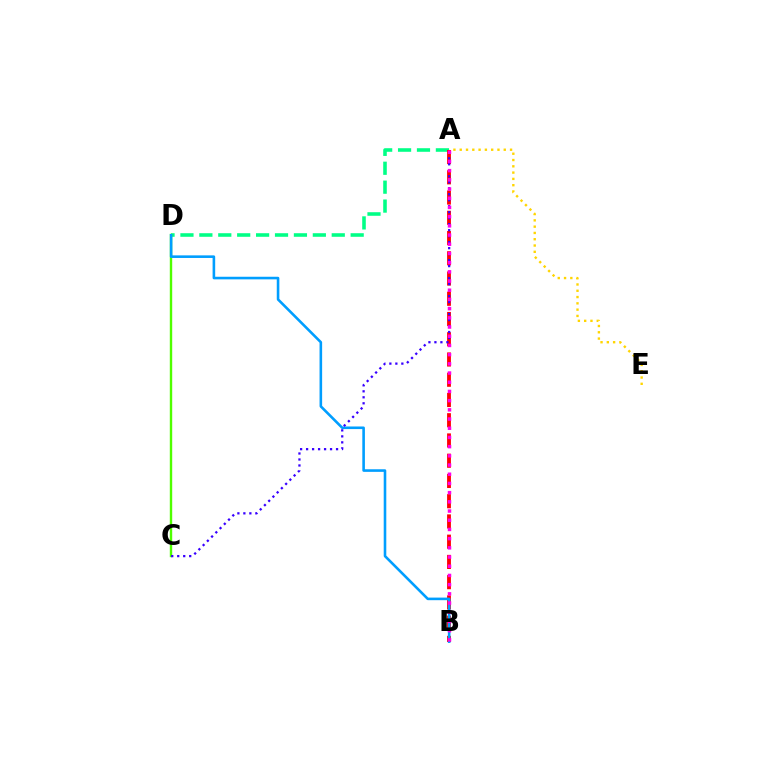{('A', 'D'): [{'color': '#00ff86', 'line_style': 'dashed', 'thickness': 2.57}], ('C', 'D'): [{'color': '#4fff00', 'line_style': 'solid', 'thickness': 1.73}], ('A', 'B'): [{'color': '#ff0000', 'line_style': 'dashed', 'thickness': 2.75}, {'color': '#ff00ed', 'line_style': 'dotted', 'thickness': 2.5}], ('A', 'E'): [{'color': '#ffd500', 'line_style': 'dotted', 'thickness': 1.71}], ('B', 'D'): [{'color': '#009eff', 'line_style': 'solid', 'thickness': 1.87}], ('A', 'C'): [{'color': '#3700ff', 'line_style': 'dotted', 'thickness': 1.63}]}